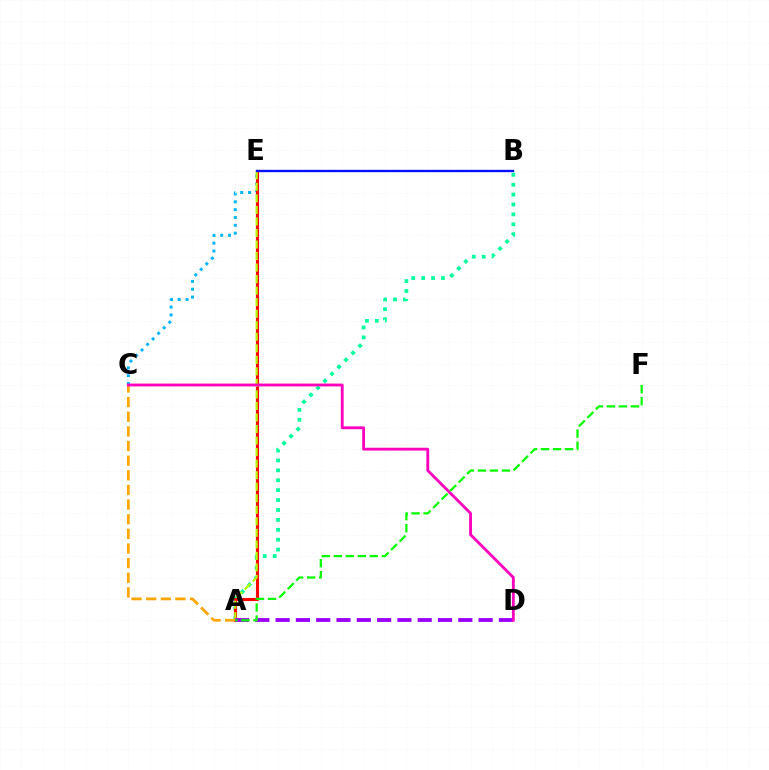{('C', 'E'): [{'color': '#00b5ff', 'line_style': 'dotted', 'thickness': 2.13}], ('A', 'B'): [{'color': '#00ff9d', 'line_style': 'dotted', 'thickness': 2.69}], ('A', 'E'): [{'color': '#ff0000', 'line_style': 'solid', 'thickness': 2.24}, {'color': '#b3ff00', 'line_style': 'dashed', 'thickness': 1.57}], ('A', 'D'): [{'color': '#9b00ff', 'line_style': 'dashed', 'thickness': 2.76}], ('B', 'E'): [{'color': '#0010ff', 'line_style': 'solid', 'thickness': 1.69}], ('A', 'C'): [{'color': '#ffa500', 'line_style': 'dashed', 'thickness': 1.99}], ('C', 'D'): [{'color': '#ff00bd', 'line_style': 'solid', 'thickness': 2.04}], ('A', 'F'): [{'color': '#08ff00', 'line_style': 'dashed', 'thickness': 1.63}]}